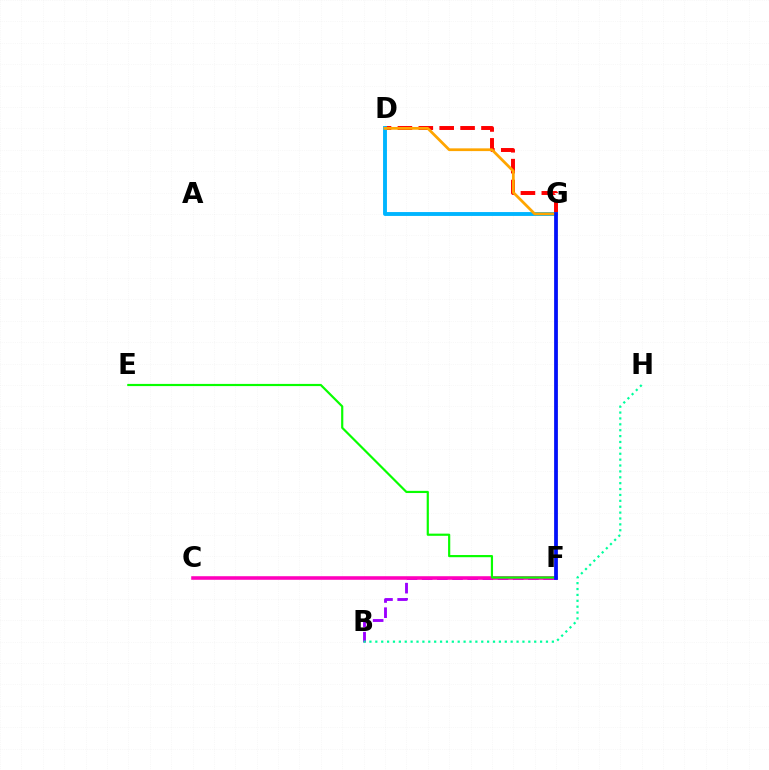{('B', 'F'): [{'color': '#9b00ff', 'line_style': 'dashed', 'thickness': 2.06}], ('B', 'H'): [{'color': '#00ff9d', 'line_style': 'dotted', 'thickness': 1.6}], ('D', 'G'): [{'color': '#ff0000', 'line_style': 'dashed', 'thickness': 2.84}, {'color': '#00b5ff', 'line_style': 'solid', 'thickness': 2.8}], ('C', 'F'): [{'color': '#ff00bd', 'line_style': 'solid', 'thickness': 2.57}], ('D', 'F'): [{'color': '#ffa500', 'line_style': 'solid', 'thickness': 1.98}], ('E', 'F'): [{'color': '#08ff00', 'line_style': 'solid', 'thickness': 1.57}], ('F', 'G'): [{'color': '#b3ff00', 'line_style': 'solid', 'thickness': 1.55}, {'color': '#0010ff', 'line_style': 'solid', 'thickness': 2.68}]}